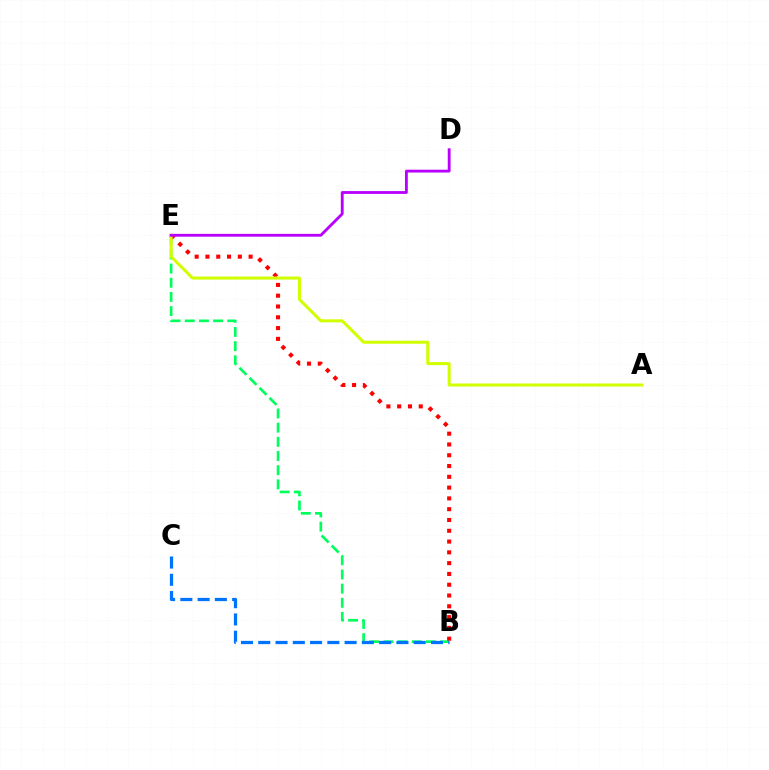{('B', 'E'): [{'color': '#00ff5c', 'line_style': 'dashed', 'thickness': 1.93}, {'color': '#ff0000', 'line_style': 'dotted', 'thickness': 2.93}], ('A', 'E'): [{'color': '#d1ff00', 'line_style': 'solid', 'thickness': 2.18}], ('B', 'C'): [{'color': '#0074ff', 'line_style': 'dashed', 'thickness': 2.35}], ('D', 'E'): [{'color': '#b900ff', 'line_style': 'solid', 'thickness': 2.04}]}